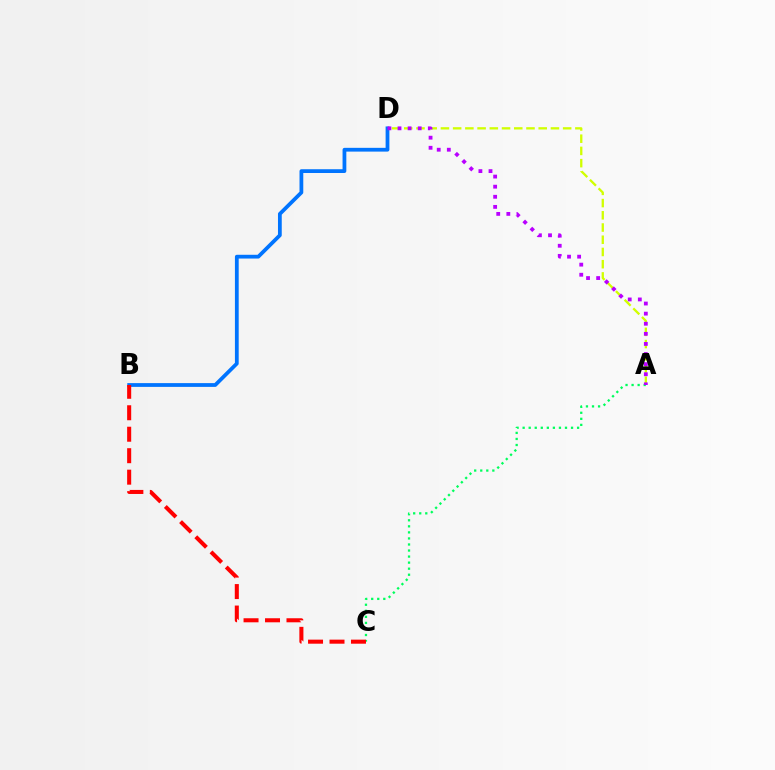{('A', 'D'): [{'color': '#d1ff00', 'line_style': 'dashed', 'thickness': 1.66}, {'color': '#b900ff', 'line_style': 'dotted', 'thickness': 2.74}], ('A', 'C'): [{'color': '#00ff5c', 'line_style': 'dotted', 'thickness': 1.64}], ('B', 'D'): [{'color': '#0074ff', 'line_style': 'solid', 'thickness': 2.71}], ('B', 'C'): [{'color': '#ff0000', 'line_style': 'dashed', 'thickness': 2.92}]}